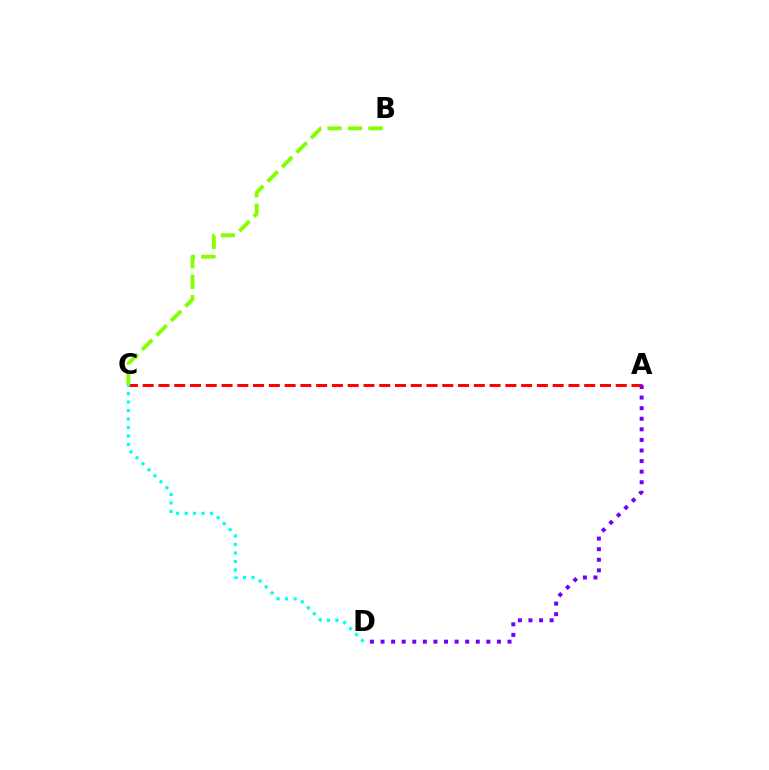{('A', 'C'): [{'color': '#ff0000', 'line_style': 'dashed', 'thickness': 2.14}], ('B', 'C'): [{'color': '#84ff00', 'line_style': 'dashed', 'thickness': 2.78}], ('C', 'D'): [{'color': '#00fff6', 'line_style': 'dotted', 'thickness': 2.3}], ('A', 'D'): [{'color': '#7200ff', 'line_style': 'dotted', 'thickness': 2.88}]}